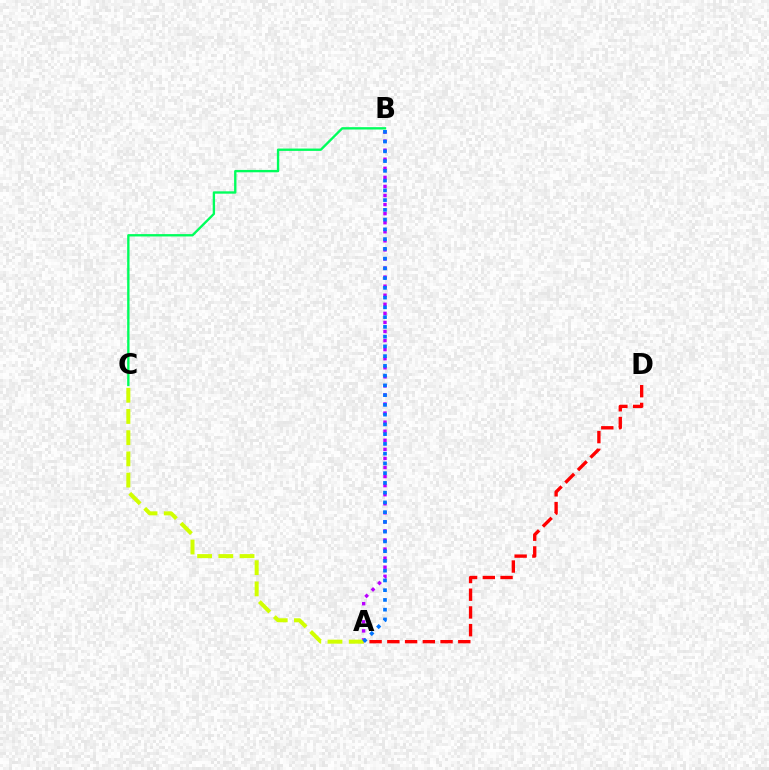{('A', 'B'): [{'color': '#b900ff', 'line_style': 'dotted', 'thickness': 2.46}, {'color': '#0074ff', 'line_style': 'dotted', 'thickness': 2.65}], ('A', 'D'): [{'color': '#ff0000', 'line_style': 'dashed', 'thickness': 2.41}], ('A', 'C'): [{'color': '#d1ff00', 'line_style': 'dashed', 'thickness': 2.88}], ('B', 'C'): [{'color': '#00ff5c', 'line_style': 'solid', 'thickness': 1.7}]}